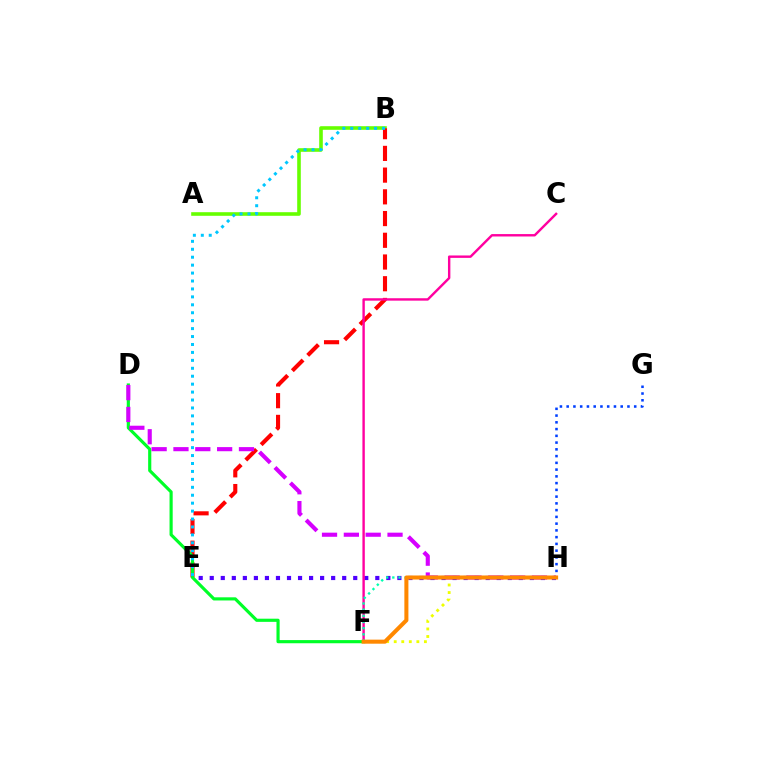{('A', 'B'): [{'color': '#66ff00', 'line_style': 'solid', 'thickness': 2.59}], ('B', 'E'): [{'color': '#ff0000', 'line_style': 'dashed', 'thickness': 2.95}, {'color': '#00c7ff', 'line_style': 'dotted', 'thickness': 2.16}], ('D', 'F'): [{'color': '#00ff27', 'line_style': 'solid', 'thickness': 2.27}], ('D', 'H'): [{'color': '#d600ff', 'line_style': 'dashed', 'thickness': 2.97}], ('G', 'H'): [{'color': '#003fff', 'line_style': 'dotted', 'thickness': 1.83}], ('F', 'H'): [{'color': '#eeff00', 'line_style': 'dotted', 'thickness': 2.05}, {'color': '#00ffaf', 'line_style': 'dotted', 'thickness': 1.68}, {'color': '#ff8800', 'line_style': 'solid', 'thickness': 2.91}], ('E', 'H'): [{'color': '#4f00ff', 'line_style': 'dotted', 'thickness': 3.0}], ('C', 'F'): [{'color': '#ff00a0', 'line_style': 'solid', 'thickness': 1.73}]}